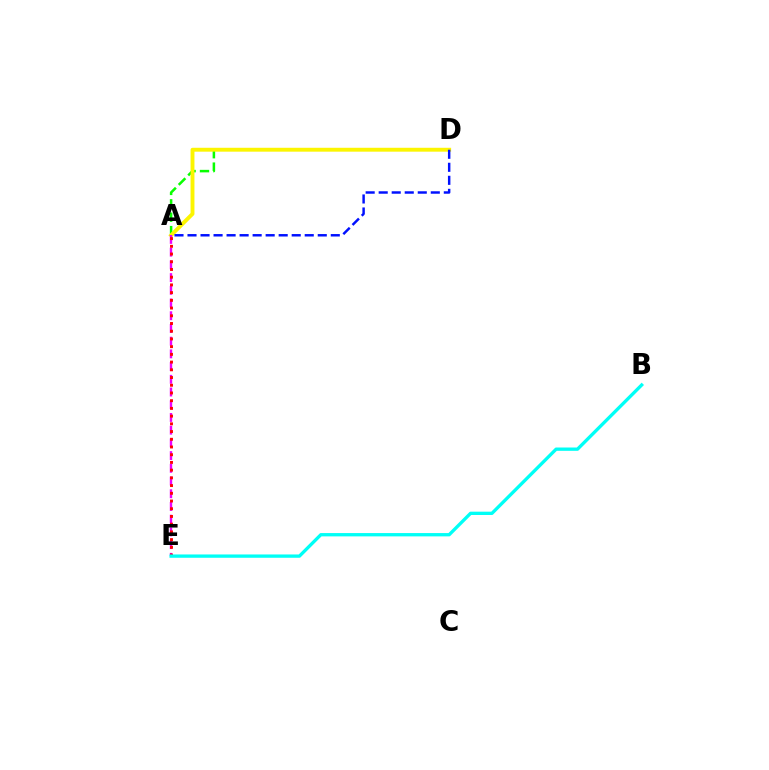{('A', 'D'): [{'color': '#08ff00', 'line_style': 'dashed', 'thickness': 1.82}, {'color': '#fcf500', 'line_style': 'solid', 'thickness': 2.8}, {'color': '#0010ff', 'line_style': 'dashed', 'thickness': 1.77}], ('A', 'E'): [{'color': '#ee00ff', 'line_style': 'dashed', 'thickness': 1.73}, {'color': '#ff0000', 'line_style': 'dotted', 'thickness': 2.1}], ('B', 'E'): [{'color': '#00fff6', 'line_style': 'solid', 'thickness': 2.39}]}